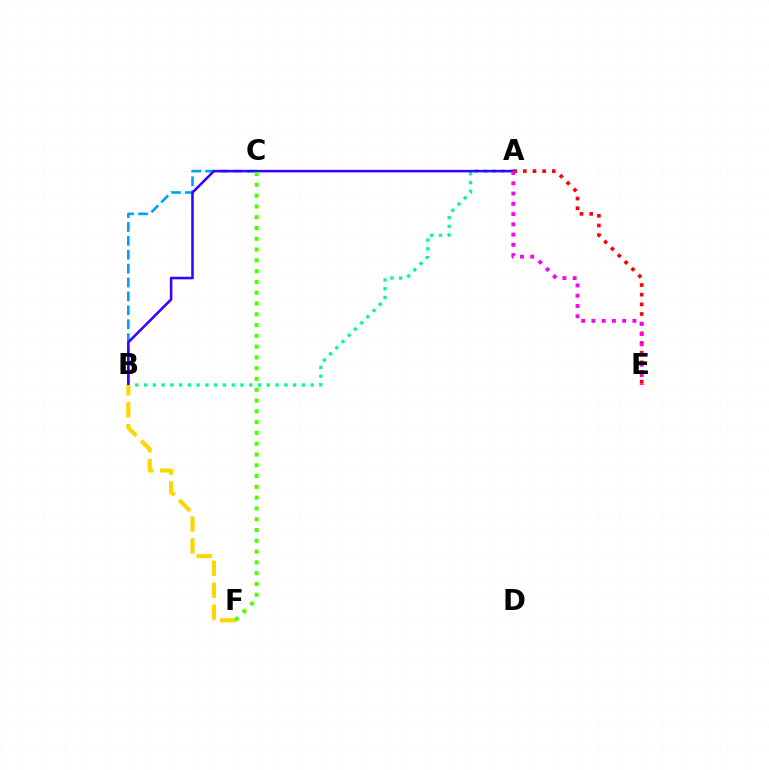{('A', 'E'): [{'color': '#ff0000', 'line_style': 'dotted', 'thickness': 2.62}, {'color': '#ff00ed', 'line_style': 'dotted', 'thickness': 2.79}], ('B', 'C'): [{'color': '#009eff', 'line_style': 'dashed', 'thickness': 1.89}], ('A', 'B'): [{'color': '#00ff86', 'line_style': 'dotted', 'thickness': 2.38}, {'color': '#3700ff', 'line_style': 'solid', 'thickness': 1.83}], ('B', 'F'): [{'color': '#ffd500', 'line_style': 'dashed', 'thickness': 2.98}], ('C', 'F'): [{'color': '#4fff00', 'line_style': 'dotted', 'thickness': 2.93}]}